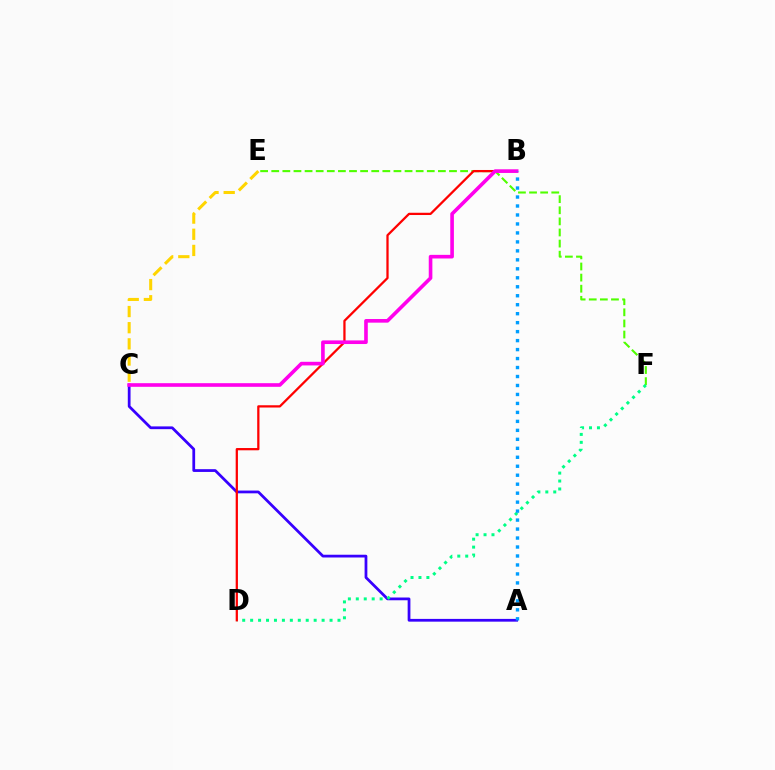{('A', 'C'): [{'color': '#3700ff', 'line_style': 'solid', 'thickness': 1.99}], ('E', 'F'): [{'color': '#4fff00', 'line_style': 'dashed', 'thickness': 1.51}], ('C', 'E'): [{'color': '#ffd500', 'line_style': 'dashed', 'thickness': 2.2}], ('D', 'F'): [{'color': '#00ff86', 'line_style': 'dotted', 'thickness': 2.16}], ('B', 'D'): [{'color': '#ff0000', 'line_style': 'solid', 'thickness': 1.63}], ('B', 'C'): [{'color': '#ff00ed', 'line_style': 'solid', 'thickness': 2.61}], ('A', 'B'): [{'color': '#009eff', 'line_style': 'dotted', 'thickness': 2.44}]}